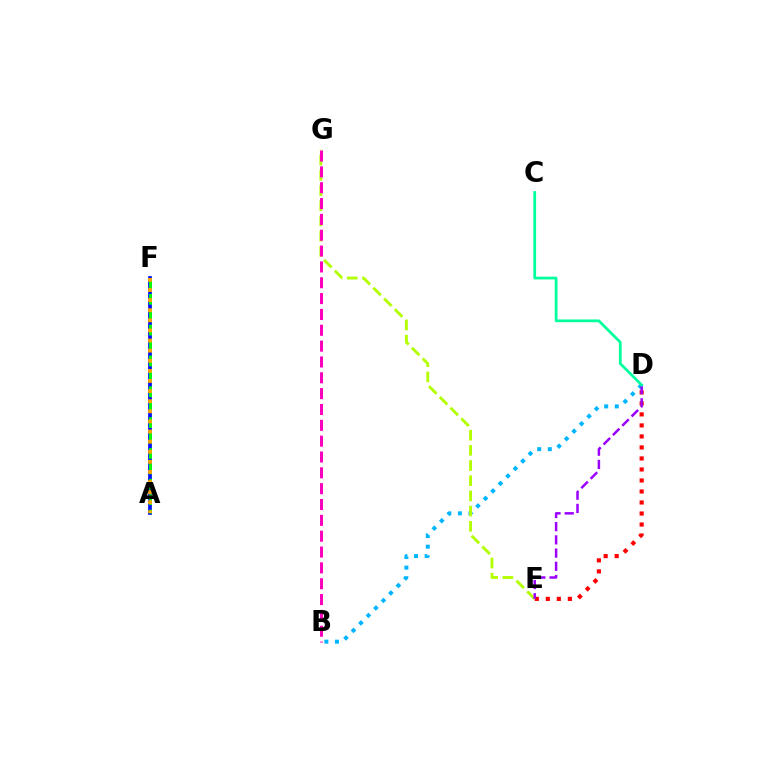{('D', 'E'): [{'color': '#ff0000', 'line_style': 'dotted', 'thickness': 2.99}, {'color': '#9b00ff', 'line_style': 'dashed', 'thickness': 1.8}], ('A', 'F'): [{'color': '#0010ff', 'line_style': 'solid', 'thickness': 2.69}, {'color': '#08ff00', 'line_style': 'dashed', 'thickness': 2.09}, {'color': '#ffa500', 'line_style': 'dotted', 'thickness': 2.75}], ('B', 'D'): [{'color': '#00b5ff', 'line_style': 'dotted', 'thickness': 2.88}], ('E', 'G'): [{'color': '#b3ff00', 'line_style': 'dashed', 'thickness': 2.06}], ('B', 'G'): [{'color': '#ff00bd', 'line_style': 'dashed', 'thickness': 2.15}], ('C', 'D'): [{'color': '#00ff9d', 'line_style': 'solid', 'thickness': 1.98}]}